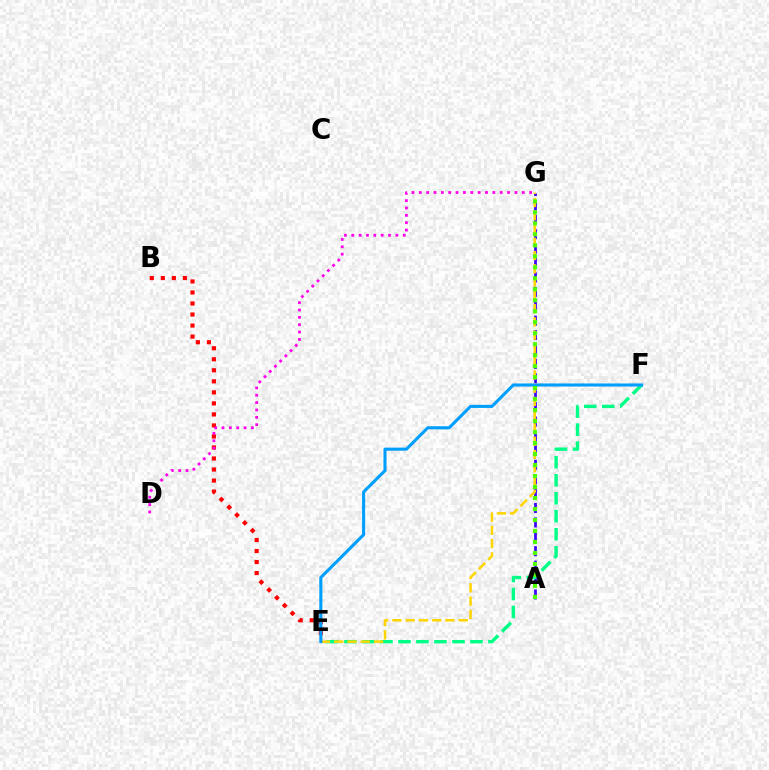{('B', 'E'): [{'color': '#ff0000', 'line_style': 'dotted', 'thickness': 3.0}], ('A', 'G'): [{'color': '#3700ff', 'line_style': 'dashed', 'thickness': 1.96}, {'color': '#4fff00', 'line_style': 'dotted', 'thickness': 2.99}], ('D', 'G'): [{'color': '#ff00ed', 'line_style': 'dotted', 'thickness': 2.0}], ('E', 'F'): [{'color': '#00ff86', 'line_style': 'dashed', 'thickness': 2.45}, {'color': '#009eff', 'line_style': 'solid', 'thickness': 2.21}], ('E', 'G'): [{'color': '#ffd500', 'line_style': 'dashed', 'thickness': 1.8}]}